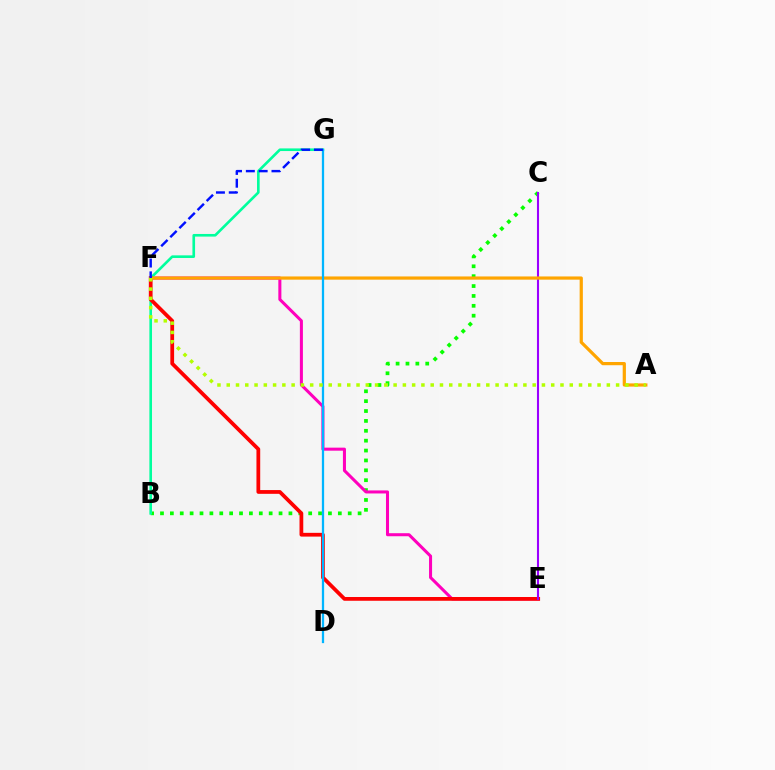{('B', 'C'): [{'color': '#08ff00', 'line_style': 'dotted', 'thickness': 2.68}], ('E', 'F'): [{'color': '#ff00bd', 'line_style': 'solid', 'thickness': 2.19}, {'color': '#ff0000', 'line_style': 'solid', 'thickness': 2.7}], ('B', 'G'): [{'color': '#00ff9d', 'line_style': 'solid', 'thickness': 1.89}], ('C', 'E'): [{'color': '#9b00ff', 'line_style': 'solid', 'thickness': 1.5}], ('A', 'F'): [{'color': '#ffa500', 'line_style': 'solid', 'thickness': 2.31}, {'color': '#b3ff00', 'line_style': 'dotted', 'thickness': 2.52}], ('D', 'G'): [{'color': '#00b5ff', 'line_style': 'solid', 'thickness': 1.63}], ('F', 'G'): [{'color': '#0010ff', 'line_style': 'dashed', 'thickness': 1.74}]}